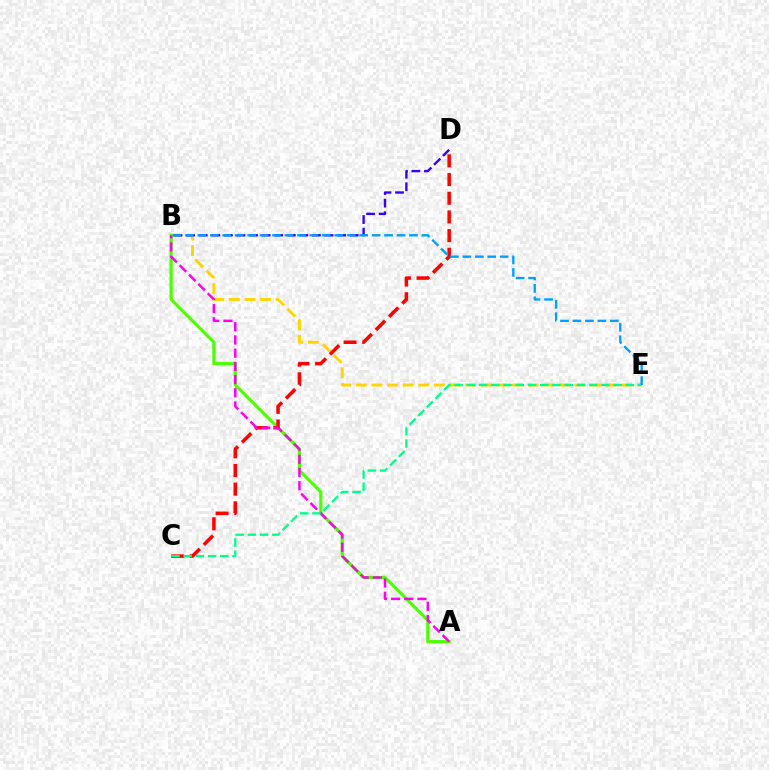{('B', 'E'): [{'color': '#ffd500', 'line_style': 'dashed', 'thickness': 2.12}, {'color': '#009eff', 'line_style': 'dashed', 'thickness': 1.69}], ('A', 'B'): [{'color': '#4fff00', 'line_style': 'solid', 'thickness': 2.29}, {'color': '#ff00ed', 'line_style': 'dashed', 'thickness': 1.79}], ('C', 'D'): [{'color': '#ff0000', 'line_style': 'dashed', 'thickness': 2.54}], ('B', 'D'): [{'color': '#3700ff', 'line_style': 'dashed', 'thickness': 1.71}], ('C', 'E'): [{'color': '#00ff86', 'line_style': 'dashed', 'thickness': 1.66}]}